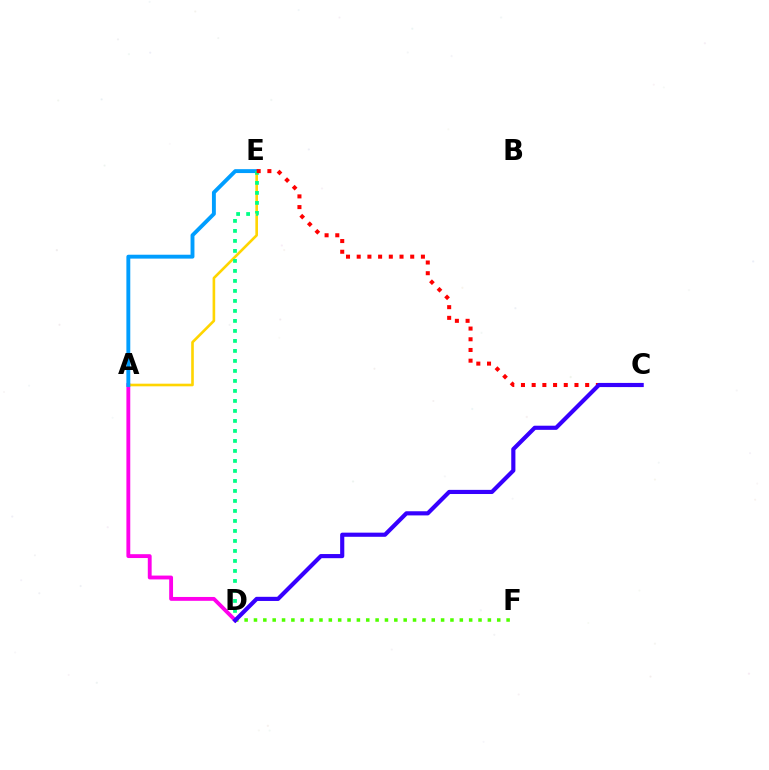{('D', 'F'): [{'color': '#4fff00', 'line_style': 'dotted', 'thickness': 2.54}], ('A', 'D'): [{'color': '#ff00ed', 'line_style': 'solid', 'thickness': 2.78}], ('A', 'E'): [{'color': '#ffd500', 'line_style': 'solid', 'thickness': 1.89}, {'color': '#009eff', 'line_style': 'solid', 'thickness': 2.8}], ('D', 'E'): [{'color': '#00ff86', 'line_style': 'dotted', 'thickness': 2.72}], ('C', 'E'): [{'color': '#ff0000', 'line_style': 'dotted', 'thickness': 2.91}], ('C', 'D'): [{'color': '#3700ff', 'line_style': 'solid', 'thickness': 2.98}]}